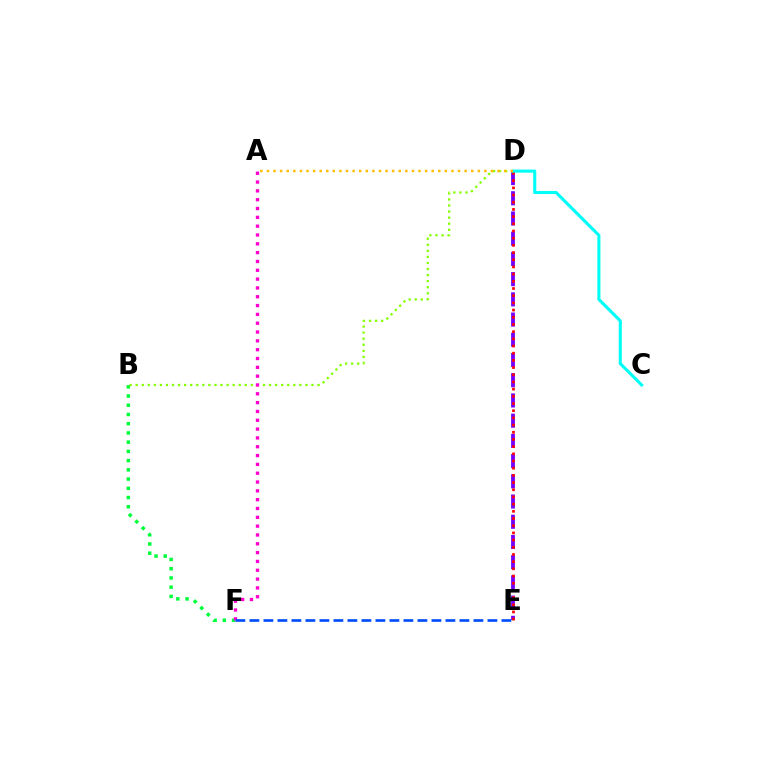{('B', 'F'): [{'color': '#00ff39', 'line_style': 'dotted', 'thickness': 2.51}], ('D', 'E'): [{'color': '#7200ff', 'line_style': 'dashed', 'thickness': 2.75}, {'color': '#ff0000', 'line_style': 'dotted', 'thickness': 1.95}], ('B', 'D'): [{'color': '#84ff00', 'line_style': 'dotted', 'thickness': 1.65}], ('A', 'F'): [{'color': '#ff00cf', 'line_style': 'dotted', 'thickness': 2.4}], ('C', 'D'): [{'color': '#00fff6', 'line_style': 'solid', 'thickness': 2.22}], ('A', 'D'): [{'color': '#ffbd00', 'line_style': 'dotted', 'thickness': 1.79}], ('E', 'F'): [{'color': '#004bff', 'line_style': 'dashed', 'thickness': 1.9}]}